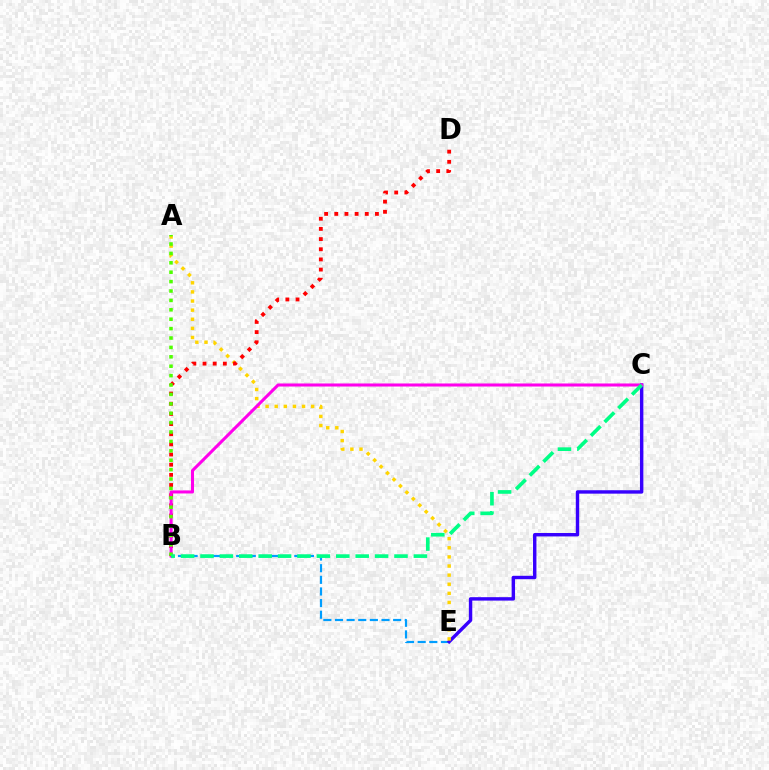{('B', 'E'): [{'color': '#009eff', 'line_style': 'dashed', 'thickness': 1.58}], ('C', 'E'): [{'color': '#3700ff', 'line_style': 'solid', 'thickness': 2.46}], ('A', 'E'): [{'color': '#ffd500', 'line_style': 'dotted', 'thickness': 2.48}], ('B', 'D'): [{'color': '#ff0000', 'line_style': 'dotted', 'thickness': 2.76}], ('B', 'C'): [{'color': '#ff00ed', 'line_style': 'solid', 'thickness': 2.2}, {'color': '#00ff86', 'line_style': 'dashed', 'thickness': 2.64}], ('A', 'B'): [{'color': '#4fff00', 'line_style': 'dotted', 'thickness': 2.55}]}